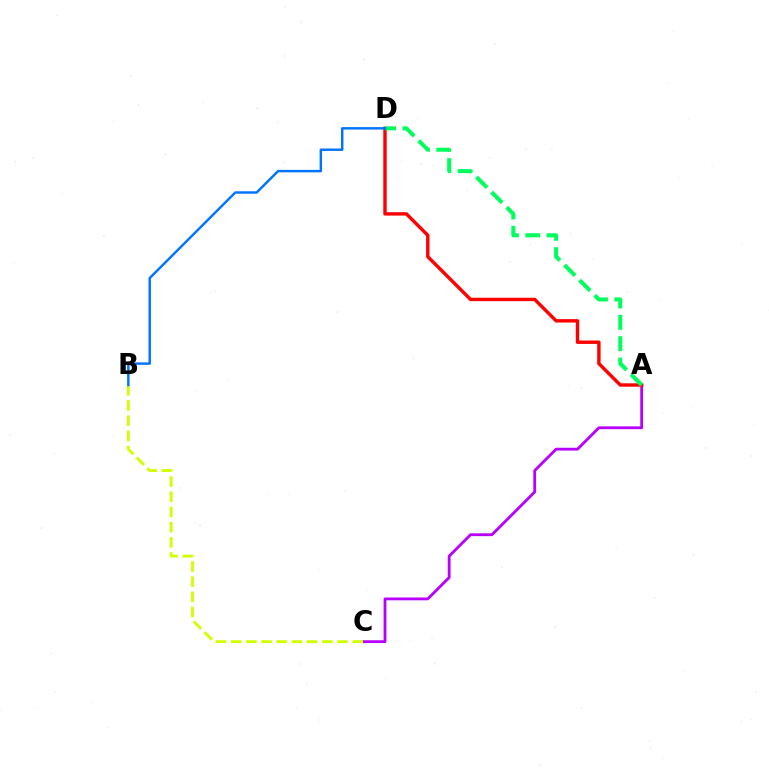{('A', 'C'): [{'color': '#b900ff', 'line_style': 'solid', 'thickness': 2.03}], ('A', 'D'): [{'color': '#ff0000', 'line_style': 'solid', 'thickness': 2.45}, {'color': '#00ff5c', 'line_style': 'dashed', 'thickness': 2.9}], ('B', 'C'): [{'color': '#d1ff00', 'line_style': 'dashed', 'thickness': 2.06}], ('B', 'D'): [{'color': '#0074ff', 'line_style': 'solid', 'thickness': 1.77}]}